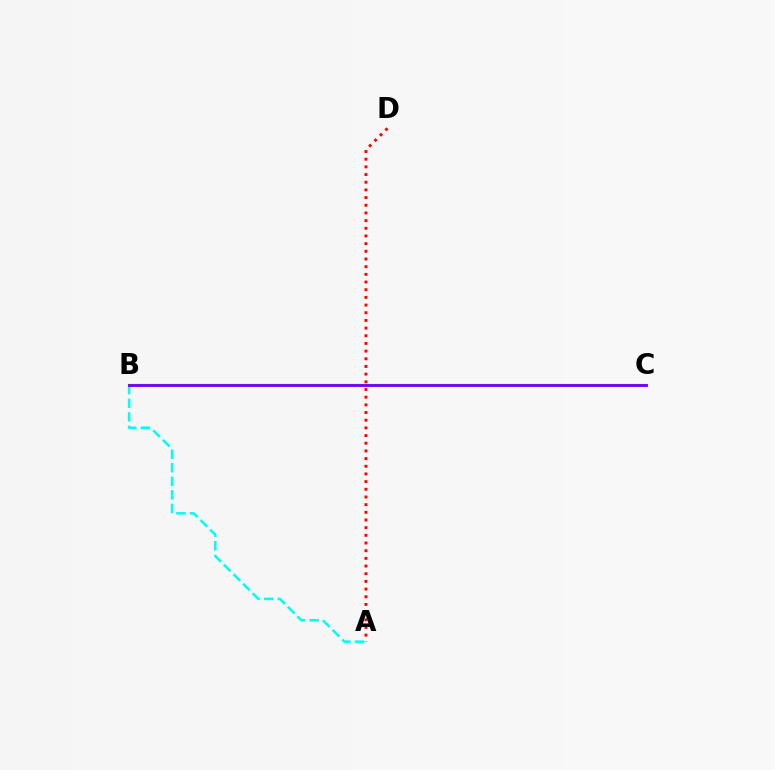{('A', 'B'): [{'color': '#00fff6', 'line_style': 'dashed', 'thickness': 1.84}], ('B', 'C'): [{'color': '#84ff00', 'line_style': 'solid', 'thickness': 1.66}, {'color': '#7200ff', 'line_style': 'solid', 'thickness': 2.06}], ('A', 'D'): [{'color': '#ff0000', 'line_style': 'dotted', 'thickness': 2.09}]}